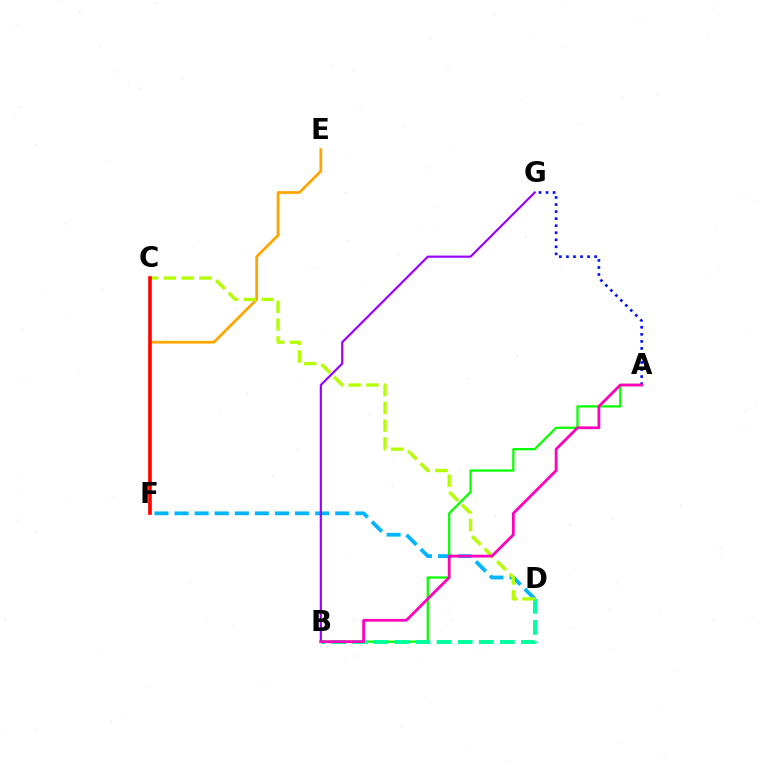{('D', 'F'): [{'color': '#00b5ff', 'line_style': 'dashed', 'thickness': 2.73}], ('A', 'B'): [{'color': '#08ff00', 'line_style': 'solid', 'thickness': 1.63}, {'color': '#ff00bd', 'line_style': 'solid', 'thickness': 2.0}], ('A', 'G'): [{'color': '#0010ff', 'line_style': 'dotted', 'thickness': 1.91}], ('B', 'D'): [{'color': '#00ff9d', 'line_style': 'dashed', 'thickness': 2.87}], ('E', 'F'): [{'color': '#ffa500', 'line_style': 'solid', 'thickness': 1.98}], ('C', 'D'): [{'color': '#b3ff00', 'line_style': 'dashed', 'thickness': 2.41}], ('C', 'F'): [{'color': '#ff0000', 'line_style': 'solid', 'thickness': 2.58}], ('B', 'G'): [{'color': '#9b00ff', 'line_style': 'solid', 'thickness': 1.57}]}